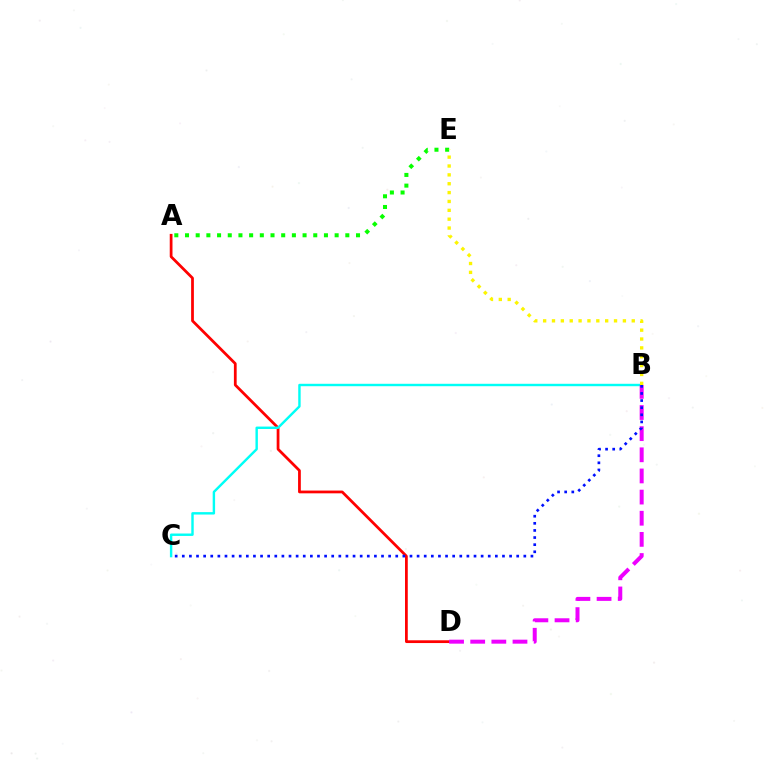{('A', 'D'): [{'color': '#ff0000', 'line_style': 'solid', 'thickness': 1.99}], ('B', 'C'): [{'color': '#00fff6', 'line_style': 'solid', 'thickness': 1.74}, {'color': '#0010ff', 'line_style': 'dotted', 'thickness': 1.93}], ('B', 'D'): [{'color': '#ee00ff', 'line_style': 'dashed', 'thickness': 2.87}], ('A', 'E'): [{'color': '#08ff00', 'line_style': 'dotted', 'thickness': 2.9}], ('B', 'E'): [{'color': '#fcf500', 'line_style': 'dotted', 'thickness': 2.41}]}